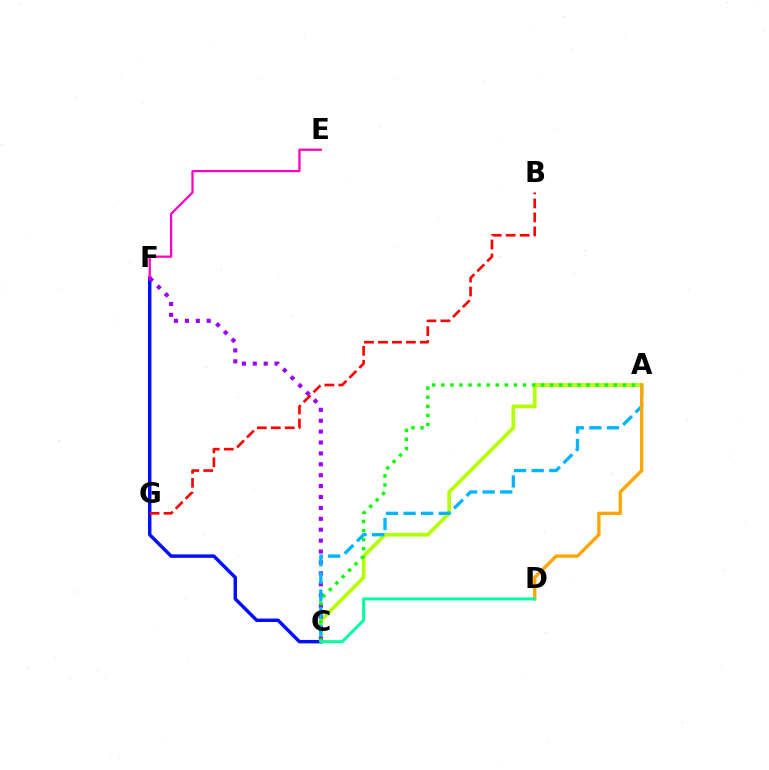{('A', 'C'): [{'color': '#b3ff00', 'line_style': 'solid', 'thickness': 2.68}, {'color': '#08ff00', 'line_style': 'dotted', 'thickness': 2.47}, {'color': '#00b5ff', 'line_style': 'dashed', 'thickness': 2.39}], ('C', 'F'): [{'color': '#0010ff', 'line_style': 'solid', 'thickness': 2.49}, {'color': '#9b00ff', 'line_style': 'dotted', 'thickness': 2.96}], ('A', 'D'): [{'color': '#ffa500', 'line_style': 'solid', 'thickness': 2.39}], ('E', 'F'): [{'color': '#ff00bd', 'line_style': 'solid', 'thickness': 1.61}], ('B', 'G'): [{'color': '#ff0000', 'line_style': 'dashed', 'thickness': 1.9}], ('C', 'D'): [{'color': '#00ff9d', 'line_style': 'solid', 'thickness': 2.13}]}